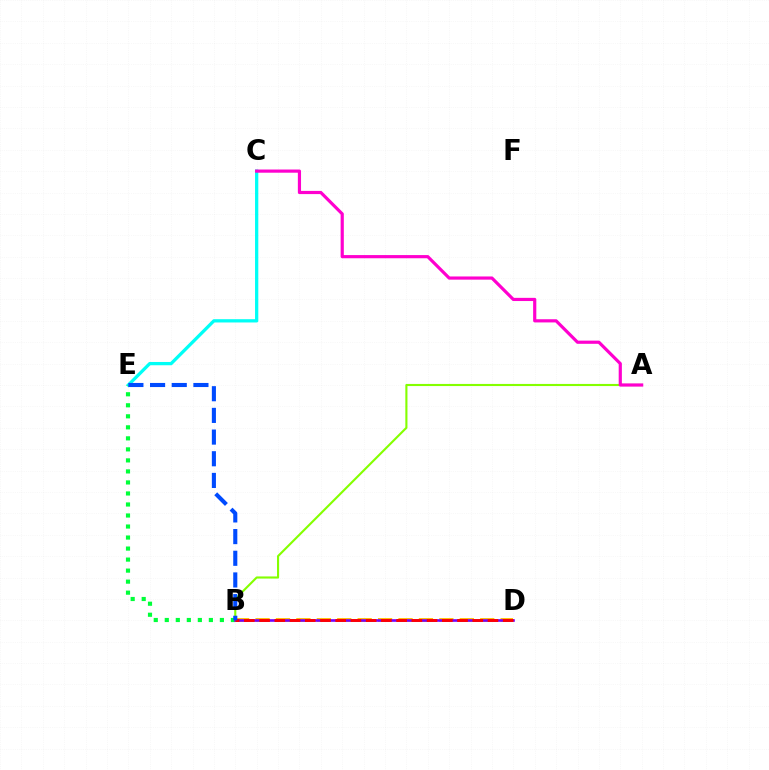{('C', 'E'): [{'color': '#00fff6', 'line_style': 'solid', 'thickness': 2.36}], ('B', 'E'): [{'color': '#00ff39', 'line_style': 'dotted', 'thickness': 2.99}, {'color': '#004bff', 'line_style': 'dashed', 'thickness': 2.94}], ('A', 'B'): [{'color': '#84ff00', 'line_style': 'solid', 'thickness': 1.53}], ('B', 'D'): [{'color': '#ffbd00', 'line_style': 'dashed', 'thickness': 2.77}, {'color': '#7200ff', 'line_style': 'solid', 'thickness': 1.89}, {'color': '#ff0000', 'line_style': 'dashed', 'thickness': 2.07}], ('A', 'C'): [{'color': '#ff00cf', 'line_style': 'solid', 'thickness': 2.29}]}